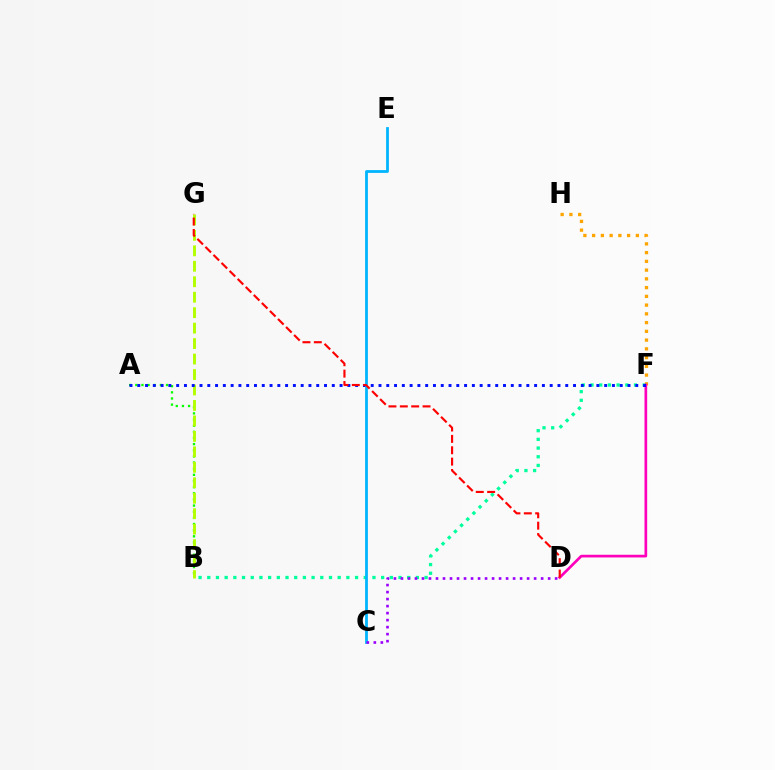{('A', 'B'): [{'color': '#08ff00', 'line_style': 'dotted', 'thickness': 1.67}], ('F', 'H'): [{'color': '#ffa500', 'line_style': 'dotted', 'thickness': 2.38}], ('B', 'F'): [{'color': '#00ff9d', 'line_style': 'dotted', 'thickness': 2.36}], ('B', 'G'): [{'color': '#b3ff00', 'line_style': 'dashed', 'thickness': 2.1}], ('D', 'F'): [{'color': '#ff00bd', 'line_style': 'solid', 'thickness': 1.94}], ('A', 'F'): [{'color': '#0010ff', 'line_style': 'dotted', 'thickness': 2.11}], ('C', 'E'): [{'color': '#00b5ff', 'line_style': 'solid', 'thickness': 2.0}], ('D', 'G'): [{'color': '#ff0000', 'line_style': 'dashed', 'thickness': 1.54}], ('C', 'D'): [{'color': '#9b00ff', 'line_style': 'dotted', 'thickness': 1.9}]}